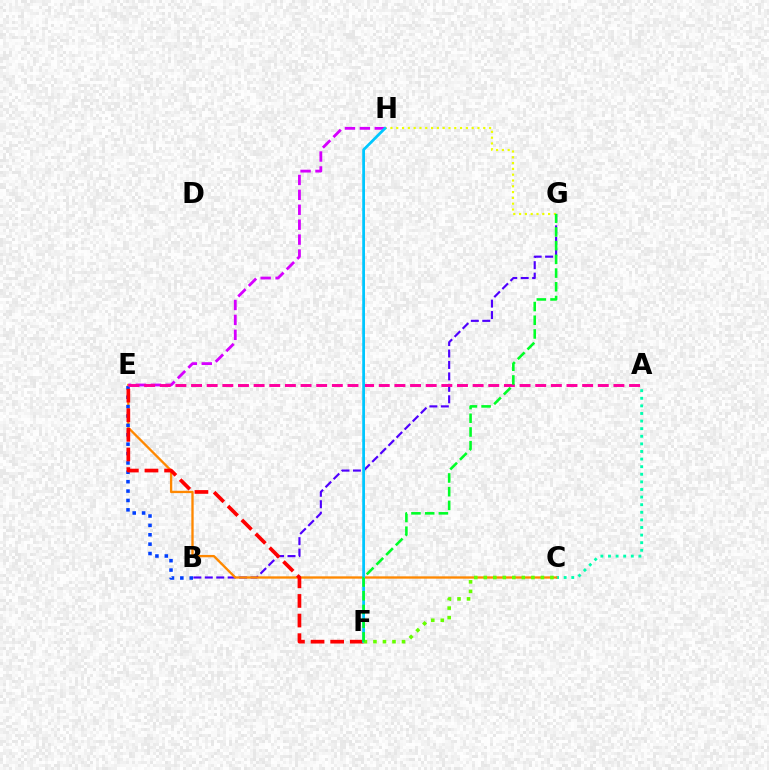{('B', 'G'): [{'color': '#4f00ff', 'line_style': 'dashed', 'thickness': 1.56}], ('A', 'C'): [{'color': '#00ffaf', 'line_style': 'dotted', 'thickness': 2.07}], ('C', 'E'): [{'color': '#ff8800', 'line_style': 'solid', 'thickness': 1.68}], ('B', 'E'): [{'color': '#003fff', 'line_style': 'dotted', 'thickness': 2.55}], ('G', 'H'): [{'color': '#eeff00', 'line_style': 'dotted', 'thickness': 1.58}], ('E', 'H'): [{'color': '#d600ff', 'line_style': 'dashed', 'thickness': 2.03}], ('E', 'F'): [{'color': '#ff0000', 'line_style': 'dashed', 'thickness': 2.66}], ('A', 'E'): [{'color': '#ff00a0', 'line_style': 'dashed', 'thickness': 2.13}], ('F', 'H'): [{'color': '#00c7ff', 'line_style': 'solid', 'thickness': 1.99}], ('C', 'F'): [{'color': '#66ff00', 'line_style': 'dotted', 'thickness': 2.59}], ('F', 'G'): [{'color': '#00ff27', 'line_style': 'dashed', 'thickness': 1.86}]}